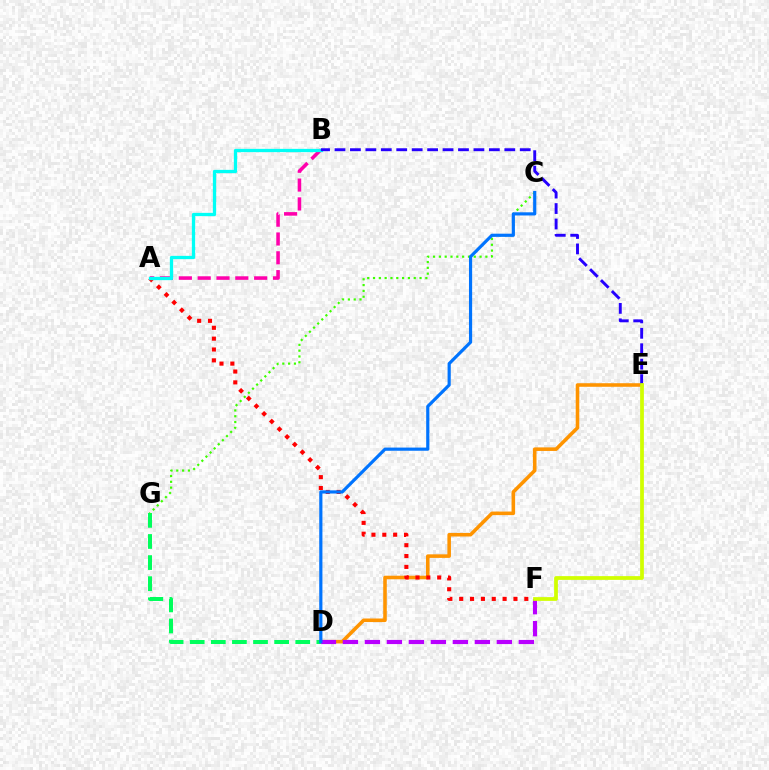{('D', 'E'): [{'color': '#ff9400', 'line_style': 'solid', 'thickness': 2.56}], ('A', 'F'): [{'color': '#ff0000', 'line_style': 'dotted', 'thickness': 2.95}], ('D', 'G'): [{'color': '#00ff5c', 'line_style': 'dashed', 'thickness': 2.87}], ('C', 'G'): [{'color': '#3dff00', 'line_style': 'dotted', 'thickness': 1.58}], ('D', 'F'): [{'color': '#b900ff', 'line_style': 'dashed', 'thickness': 2.99}], ('A', 'B'): [{'color': '#ff00ac', 'line_style': 'dashed', 'thickness': 2.56}, {'color': '#00fff6', 'line_style': 'solid', 'thickness': 2.36}], ('C', 'D'): [{'color': '#0074ff', 'line_style': 'solid', 'thickness': 2.28}], ('B', 'E'): [{'color': '#2500ff', 'line_style': 'dashed', 'thickness': 2.1}], ('E', 'F'): [{'color': '#d1ff00', 'line_style': 'solid', 'thickness': 2.7}]}